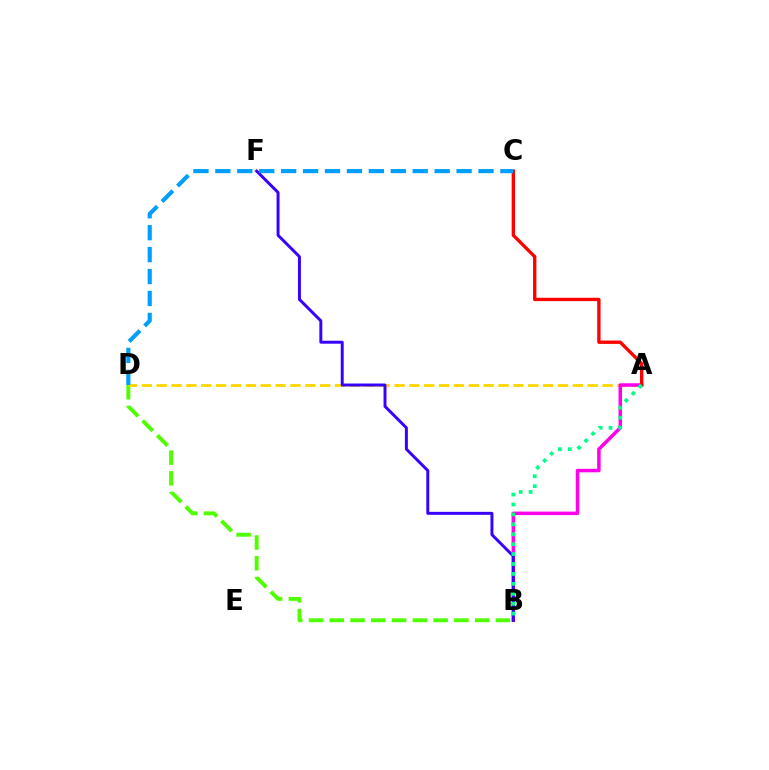{('B', 'D'): [{'color': '#4fff00', 'line_style': 'dashed', 'thickness': 2.82}], ('A', 'D'): [{'color': '#ffd500', 'line_style': 'dashed', 'thickness': 2.02}], ('A', 'B'): [{'color': '#ff00ed', 'line_style': 'solid', 'thickness': 2.52}, {'color': '#00ff86', 'line_style': 'dotted', 'thickness': 2.7}], ('B', 'F'): [{'color': '#3700ff', 'line_style': 'solid', 'thickness': 2.13}], ('A', 'C'): [{'color': '#ff0000', 'line_style': 'solid', 'thickness': 2.41}], ('C', 'D'): [{'color': '#009eff', 'line_style': 'dashed', 'thickness': 2.98}]}